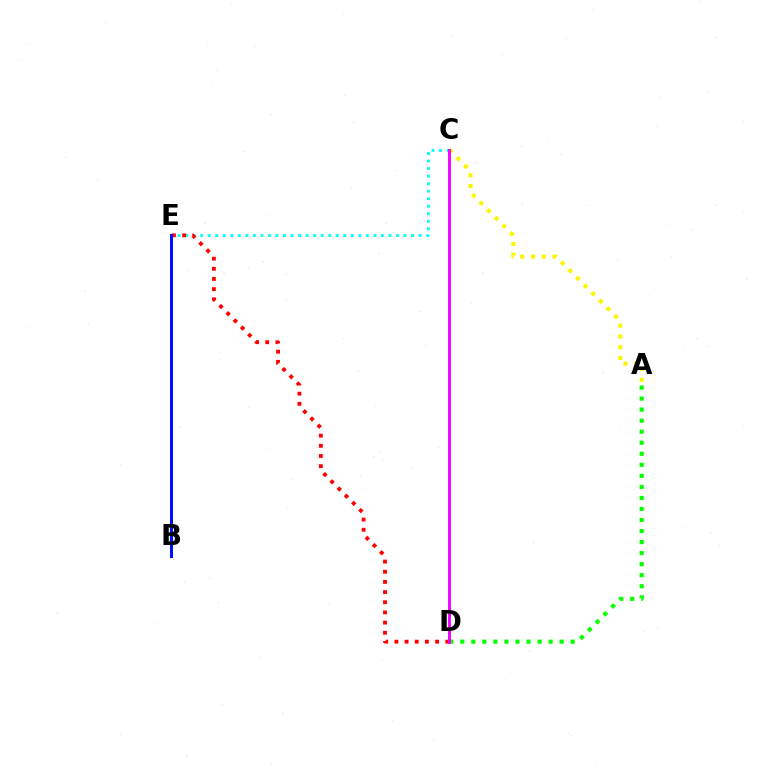{('C', 'E'): [{'color': '#00fff6', 'line_style': 'dotted', 'thickness': 2.05}], ('A', 'C'): [{'color': '#fcf500', 'line_style': 'dotted', 'thickness': 2.93}], ('A', 'D'): [{'color': '#08ff00', 'line_style': 'dotted', 'thickness': 3.0}], ('D', 'E'): [{'color': '#ff0000', 'line_style': 'dotted', 'thickness': 2.76}], ('B', 'E'): [{'color': '#0010ff', 'line_style': 'solid', 'thickness': 2.19}], ('C', 'D'): [{'color': '#ee00ff', 'line_style': 'solid', 'thickness': 2.07}]}